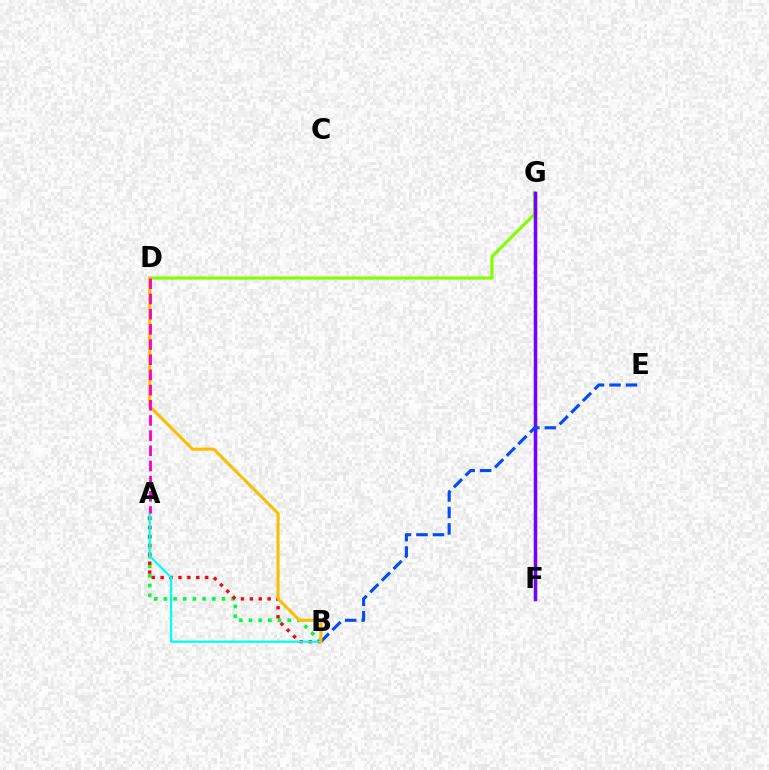{('D', 'G'): [{'color': '#84ff00', 'line_style': 'solid', 'thickness': 2.29}], ('A', 'B'): [{'color': '#00ff39', 'line_style': 'dotted', 'thickness': 2.63}, {'color': '#ff0000', 'line_style': 'dotted', 'thickness': 2.42}, {'color': '#00fff6', 'line_style': 'solid', 'thickness': 1.6}], ('F', 'G'): [{'color': '#7200ff', 'line_style': 'solid', 'thickness': 2.52}], ('B', 'E'): [{'color': '#004bff', 'line_style': 'dashed', 'thickness': 2.24}], ('B', 'D'): [{'color': '#ffbd00', 'line_style': 'solid', 'thickness': 2.18}], ('A', 'D'): [{'color': '#ff00cf', 'line_style': 'dashed', 'thickness': 2.06}]}